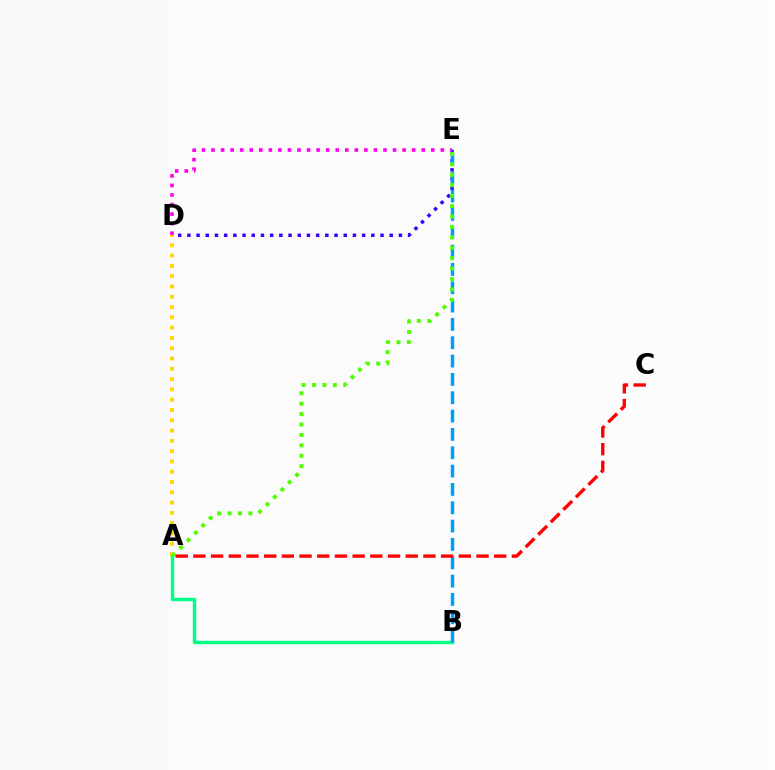{('D', 'E'): [{'color': '#3700ff', 'line_style': 'dotted', 'thickness': 2.5}, {'color': '#ff00ed', 'line_style': 'dotted', 'thickness': 2.6}], ('A', 'D'): [{'color': '#ffd500', 'line_style': 'dotted', 'thickness': 2.8}], ('A', 'B'): [{'color': '#00ff86', 'line_style': 'solid', 'thickness': 2.46}], ('B', 'E'): [{'color': '#009eff', 'line_style': 'dashed', 'thickness': 2.49}], ('A', 'E'): [{'color': '#4fff00', 'line_style': 'dotted', 'thickness': 2.83}], ('A', 'C'): [{'color': '#ff0000', 'line_style': 'dashed', 'thickness': 2.4}]}